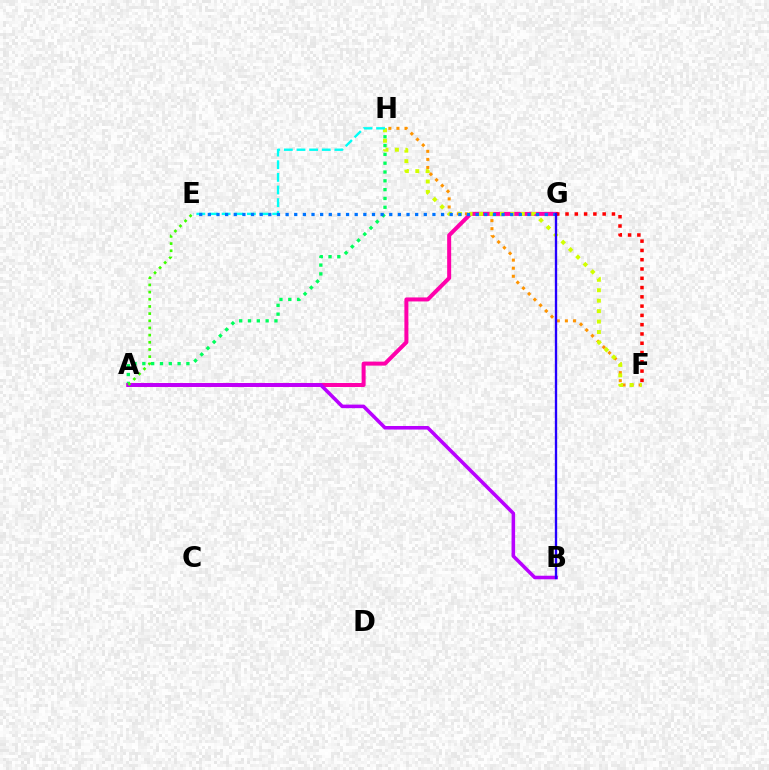{('A', 'H'): [{'color': '#00ff5c', 'line_style': 'dotted', 'thickness': 2.39}], ('F', 'H'): [{'color': '#ff9400', 'line_style': 'dotted', 'thickness': 2.19}, {'color': '#d1ff00', 'line_style': 'dotted', 'thickness': 2.84}], ('A', 'G'): [{'color': '#ff00ac', 'line_style': 'solid', 'thickness': 2.88}], ('A', 'B'): [{'color': '#b900ff', 'line_style': 'solid', 'thickness': 2.56}], ('F', 'G'): [{'color': '#ff0000', 'line_style': 'dotted', 'thickness': 2.52}], ('A', 'E'): [{'color': '#3dff00', 'line_style': 'dotted', 'thickness': 1.95}], ('E', 'H'): [{'color': '#00fff6', 'line_style': 'dashed', 'thickness': 1.72}], ('E', 'G'): [{'color': '#0074ff', 'line_style': 'dotted', 'thickness': 2.35}], ('B', 'G'): [{'color': '#2500ff', 'line_style': 'solid', 'thickness': 1.69}]}